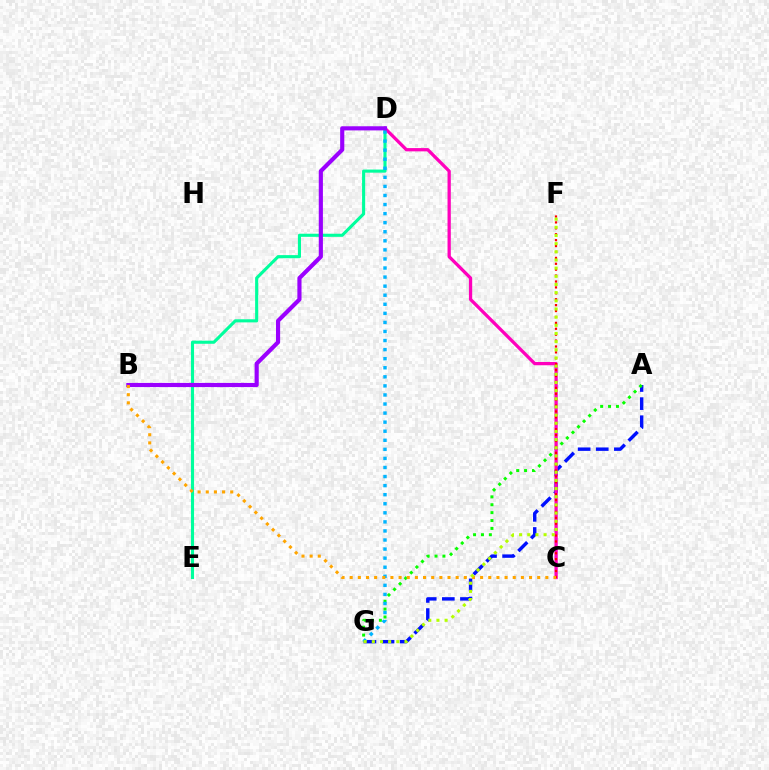{('A', 'G'): [{'color': '#0010ff', 'line_style': 'dashed', 'thickness': 2.46}, {'color': '#08ff00', 'line_style': 'dotted', 'thickness': 2.15}], ('D', 'E'): [{'color': '#00ff9d', 'line_style': 'solid', 'thickness': 2.23}], ('C', 'D'): [{'color': '#ff00bd', 'line_style': 'solid', 'thickness': 2.36}], ('D', 'G'): [{'color': '#00b5ff', 'line_style': 'dotted', 'thickness': 2.46}], ('C', 'F'): [{'color': '#ff0000', 'line_style': 'dotted', 'thickness': 1.61}], ('B', 'D'): [{'color': '#9b00ff', 'line_style': 'solid', 'thickness': 2.98}], ('B', 'C'): [{'color': '#ffa500', 'line_style': 'dotted', 'thickness': 2.22}], ('F', 'G'): [{'color': '#b3ff00', 'line_style': 'dotted', 'thickness': 2.22}]}